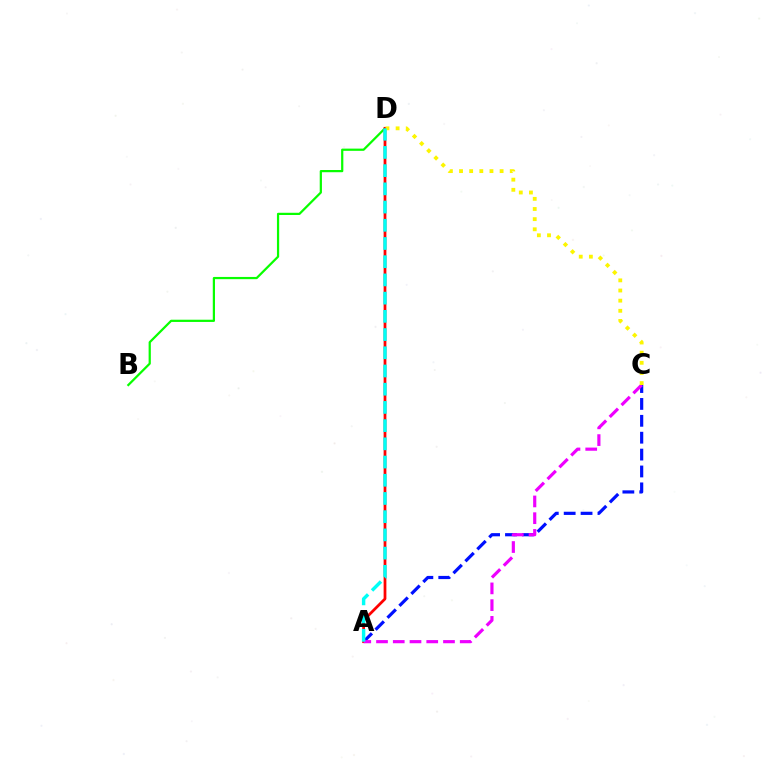{('A', 'C'): [{'color': '#0010ff', 'line_style': 'dashed', 'thickness': 2.29}, {'color': '#ee00ff', 'line_style': 'dashed', 'thickness': 2.27}], ('B', 'D'): [{'color': '#08ff00', 'line_style': 'solid', 'thickness': 1.6}], ('A', 'D'): [{'color': '#ff0000', 'line_style': 'solid', 'thickness': 1.98}, {'color': '#00fff6', 'line_style': 'dashed', 'thickness': 2.47}], ('C', 'D'): [{'color': '#fcf500', 'line_style': 'dotted', 'thickness': 2.76}]}